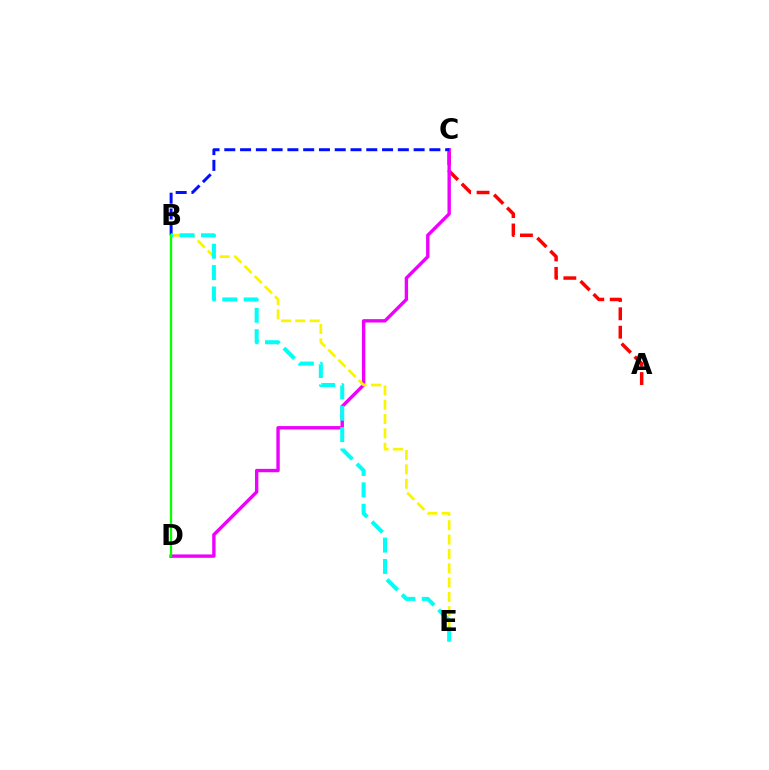{('A', 'C'): [{'color': '#ff0000', 'line_style': 'dashed', 'thickness': 2.5}], ('C', 'D'): [{'color': '#ee00ff', 'line_style': 'solid', 'thickness': 2.44}], ('B', 'E'): [{'color': '#fcf500', 'line_style': 'dashed', 'thickness': 1.95}, {'color': '#00fff6', 'line_style': 'dashed', 'thickness': 2.9}], ('B', 'C'): [{'color': '#0010ff', 'line_style': 'dashed', 'thickness': 2.14}], ('B', 'D'): [{'color': '#08ff00', 'line_style': 'solid', 'thickness': 1.66}]}